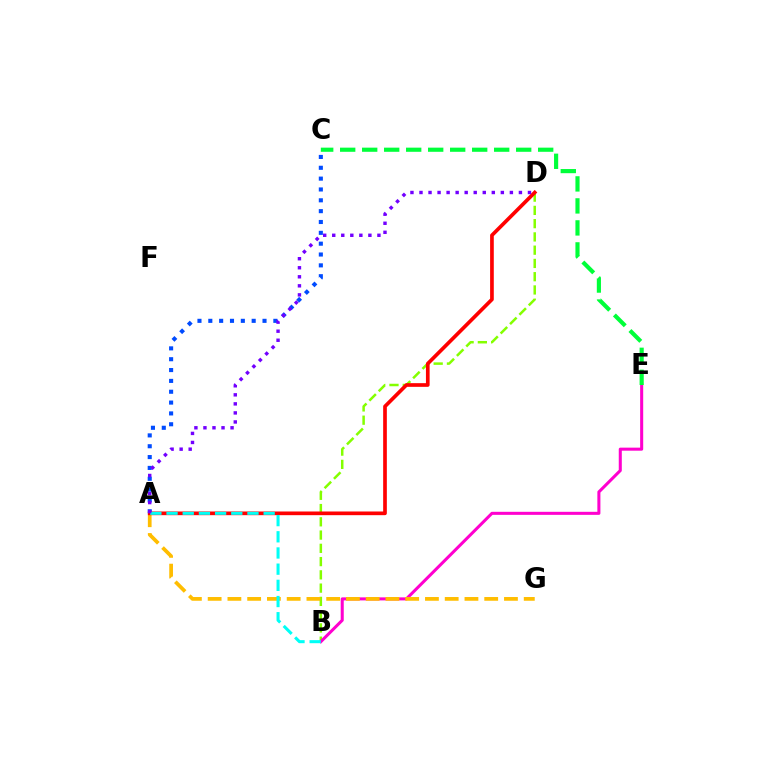{('B', 'D'): [{'color': '#84ff00', 'line_style': 'dashed', 'thickness': 1.8}], ('A', 'C'): [{'color': '#004bff', 'line_style': 'dotted', 'thickness': 2.95}], ('B', 'E'): [{'color': '#ff00cf', 'line_style': 'solid', 'thickness': 2.19}], ('A', 'G'): [{'color': '#ffbd00', 'line_style': 'dashed', 'thickness': 2.68}], ('C', 'E'): [{'color': '#00ff39', 'line_style': 'dashed', 'thickness': 2.99}], ('A', 'D'): [{'color': '#ff0000', 'line_style': 'solid', 'thickness': 2.65}, {'color': '#7200ff', 'line_style': 'dotted', 'thickness': 2.46}], ('A', 'B'): [{'color': '#00fff6', 'line_style': 'dashed', 'thickness': 2.2}]}